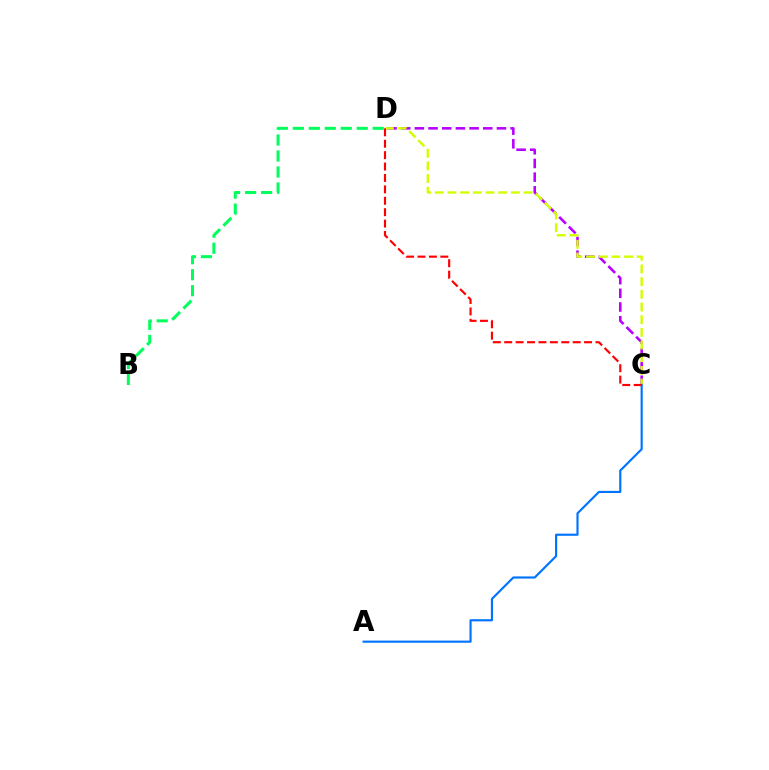{('C', 'D'): [{'color': '#b900ff', 'line_style': 'dashed', 'thickness': 1.86}, {'color': '#d1ff00', 'line_style': 'dashed', 'thickness': 1.72}, {'color': '#ff0000', 'line_style': 'dashed', 'thickness': 1.55}], ('A', 'C'): [{'color': '#0074ff', 'line_style': 'solid', 'thickness': 1.55}], ('B', 'D'): [{'color': '#00ff5c', 'line_style': 'dashed', 'thickness': 2.17}]}